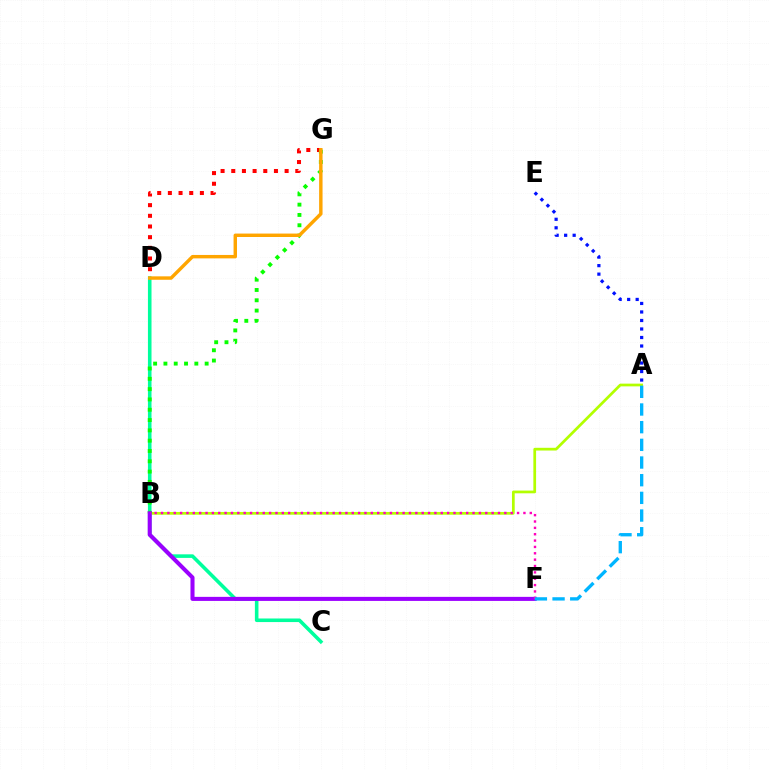{('C', 'D'): [{'color': '#00ff9d', 'line_style': 'solid', 'thickness': 2.58}], ('D', 'G'): [{'color': '#ff0000', 'line_style': 'dotted', 'thickness': 2.9}, {'color': '#ffa500', 'line_style': 'solid', 'thickness': 2.47}], ('A', 'B'): [{'color': '#b3ff00', 'line_style': 'solid', 'thickness': 1.97}], ('B', 'G'): [{'color': '#08ff00', 'line_style': 'dotted', 'thickness': 2.8}], ('B', 'F'): [{'color': '#9b00ff', 'line_style': 'solid', 'thickness': 2.92}, {'color': '#ff00bd', 'line_style': 'dotted', 'thickness': 1.73}], ('A', 'E'): [{'color': '#0010ff', 'line_style': 'dotted', 'thickness': 2.31}], ('A', 'F'): [{'color': '#00b5ff', 'line_style': 'dashed', 'thickness': 2.4}]}